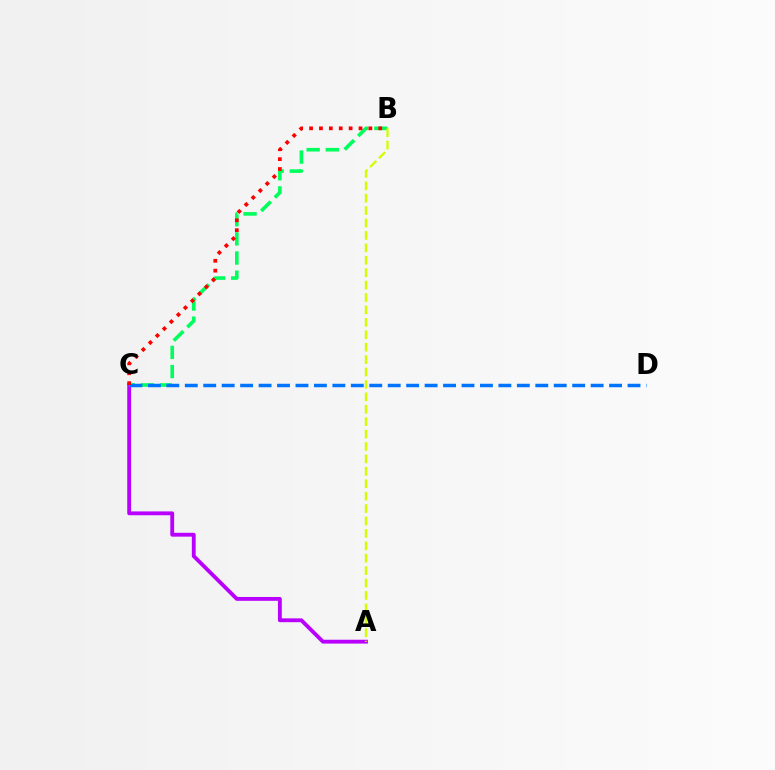{('A', 'C'): [{'color': '#b900ff', 'line_style': 'solid', 'thickness': 2.77}], ('B', 'C'): [{'color': '#00ff5c', 'line_style': 'dashed', 'thickness': 2.6}, {'color': '#ff0000', 'line_style': 'dotted', 'thickness': 2.69}], ('C', 'D'): [{'color': '#0074ff', 'line_style': 'dashed', 'thickness': 2.51}], ('A', 'B'): [{'color': '#d1ff00', 'line_style': 'dashed', 'thickness': 1.69}]}